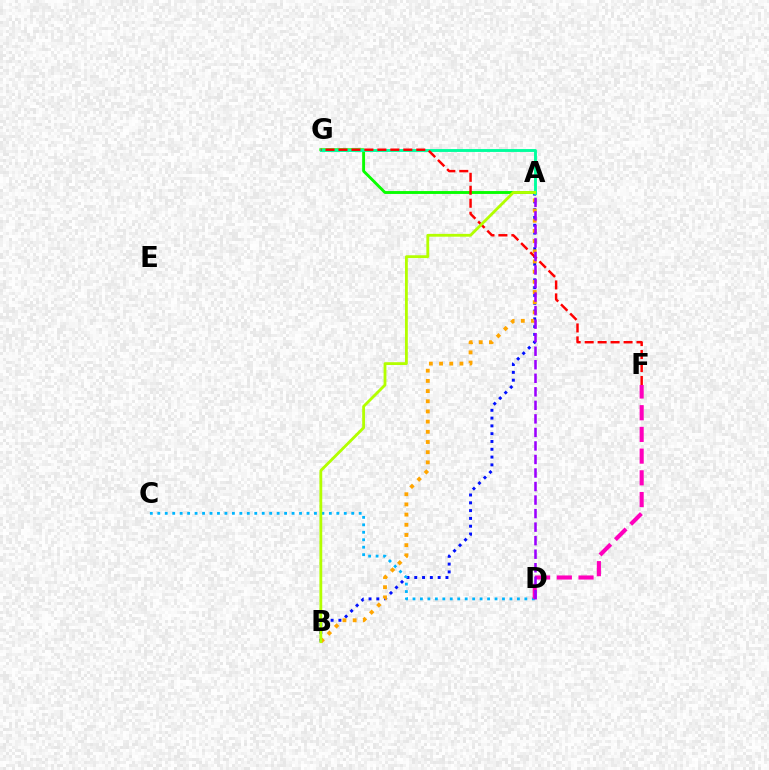{('A', 'G'): [{'color': '#08ff00', 'line_style': 'solid', 'thickness': 2.08}, {'color': '#00ff9d', 'line_style': 'solid', 'thickness': 2.08}], ('A', 'B'): [{'color': '#0010ff', 'line_style': 'dotted', 'thickness': 2.12}, {'color': '#ffa500', 'line_style': 'dotted', 'thickness': 2.77}, {'color': '#b3ff00', 'line_style': 'solid', 'thickness': 2.03}], ('F', 'G'): [{'color': '#ff0000', 'line_style': 'dashed', 'thickness': 1.76}], ('C', 'D'): [{'color': '#00b5ff', 'line_style': 'dotted', 'thickness': 2.03}], ('D', 'F'): [{'color': '#ff00bd', 'line_style': 'dashed', 'thickness': 2.95}], ('A', 'D'): [{'color': '#9b00ff', 'line_style': 'dashed', 'thickness': 1.84}]}